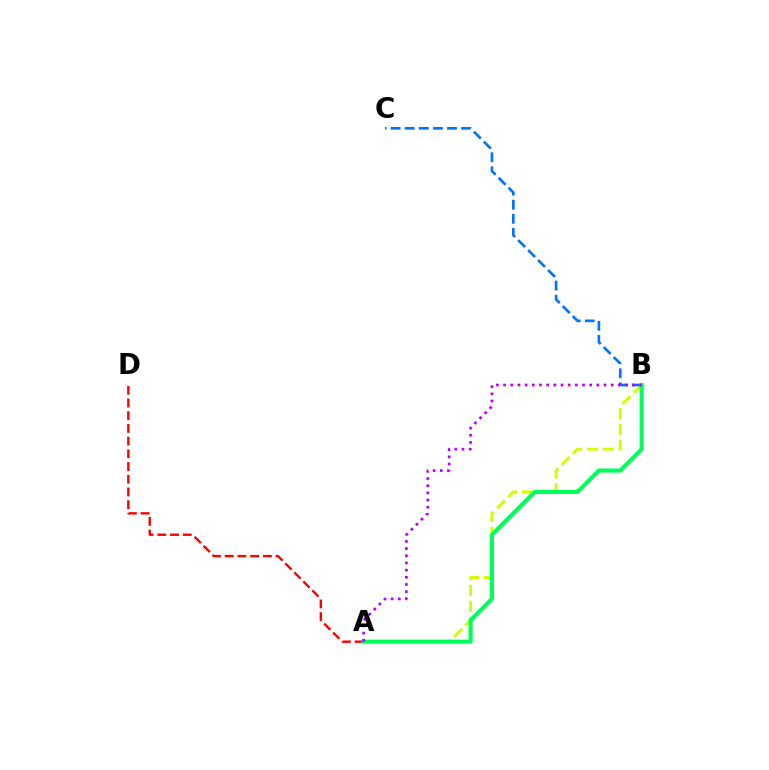{('A', 'B'): [{'color': '#d1ff00', 'line_style': 'dashed', 'thickness': 2.16}, {'color': '#00ff5c', 'line_style': 'solid', 'thickness': 2.96}, {'color': '#b900ff', 'line_style': 'dotted', 'thickness': 1.95}], ('B', 'C'): [{'color': '#0074ff', 'line_style': 'dashed', 'thickness': 1.91}], ('A', 'D'): [{'color': '#ff0000', 'line_style': 'dashed', 'thickness': 1.73}]}